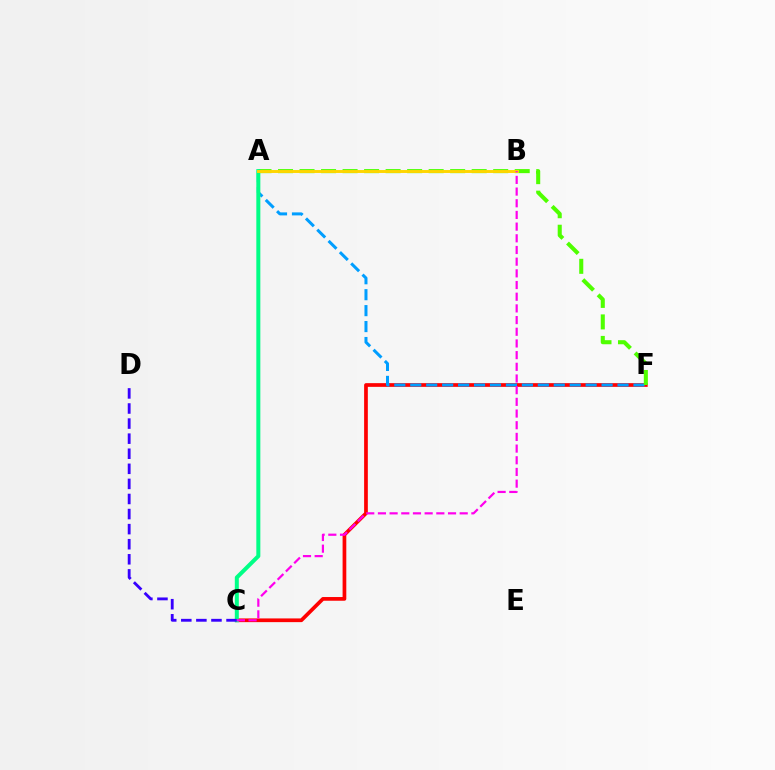{('C', 'F'): [{'color': '#ff0000', 'line_style': 'solid', 'thickness': 2.67}], ('A', 'F'): [{'color': '#009eff', 'line_style': 'dashed', 'thickness': 2.17}, {'color': '#4fff00', 'line_style': 'dashed', 'thickness': 2.92}], ('A', 'C'): [{'color': '#00ff86', 'line_style': 'solid', 'thickness': 2.88}], ('C', 'D'): [{'color': '#3700ff', 'line_style': 'dashed', 'thickness': 2.05}], ('A', 'B'): [{'color': '#ffd500', 'line_style': 'solid', 'thickness': 2.11}], ('B', 'C'): [{'color': '#ff00ed', 'line_style': 'dashed', 'thickness': 1.59}]}